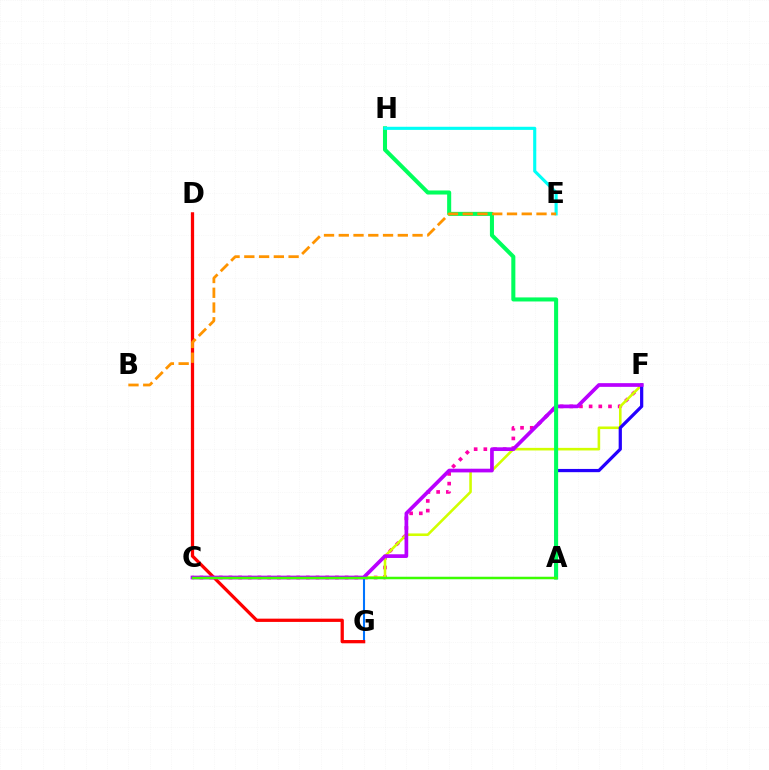{('C', 'F'): [{'color': '#ff00ac', 'line_style': 'dotted', 'thickness': 2.63}, {'color': '#d1ff00', 'line_style': 'solid', 'thickness': 1.86}, {'color': '#b900ff', 'line_style': 'solid', 'thickness': 2.66}], ('A', 'G'): [{'color': '#0074ff', 'line_style': 'solid', 'thickness': 1.5}], ('D', 'G'): [{'color': '#ff0000', 'line_style': 'solid', 'thickness': 2.35}], ('A', 'F'): [{'color': '#2500ff', 'line_style': 'solid', 'thickness': 2.33}], ('A', 'H'): [{'color': '#00ff5c', 'line_style': 'solid', 'thickness': 2.92}], ('E', 'H'): [{'color': '#00fff6', 'line_style': 'solid', 'thickness': 2.24}], ('B', 'E'): [{'color': '#ff9400', 'line_style': 'dashed', 'thickness': 2.0}], ('A', 'C'): [{'color': '#3dff00', 'line_style': 'solid', 'thickness': 1.75}]}